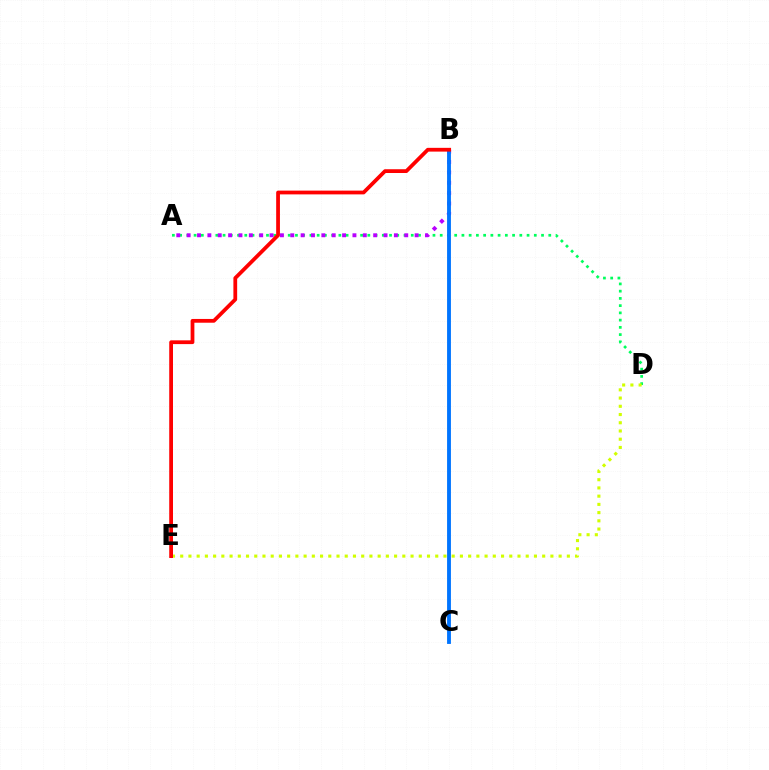{('A', 'D'): [{'color': '#00ff5c', 'line_style': 'dotted', 'thickness': 1.97}], ('D', 'E'): [{'color': '#d1ff00', 'line_style': 'dotted', 'thickness': 2.24}], ('A', 'B'): [{'color': '#b900ff', 'line_style': 'dotted', 'thickness': 2.82}], ('B', 'C'): [{'color': '#0074ff', 'line_style': 'solid', 'thickness': 2.77}], ('B', 'E'): [{'color': '#ff0000', 'line_style': 'solid', 'thickness': 2.71}]}